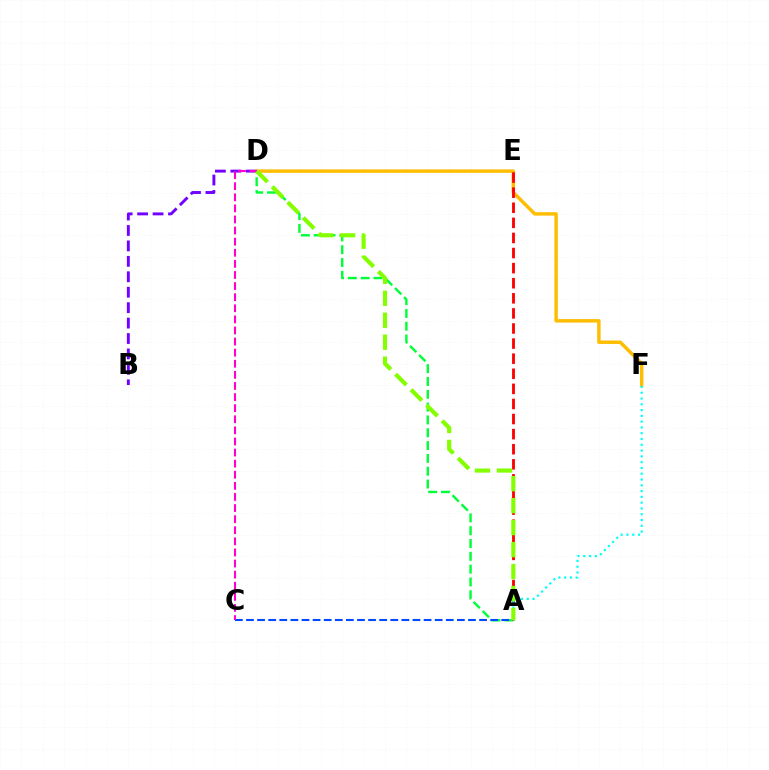{('B', 'D'): [{'color': '#7200ff', 'line_style': 'dashed', 'thickness': 2.1}], ('A', 'D'): [{'color': '#00ff39', 'line_style': 'dashed', 'thickness': 1.74}, {'color': '#84ff00', 'line_style': 'dashed', 'thickness': 2.98}], ('D', 'F'): [{'color': '#ffbd00', 'line_style': 'solid', 'thickness': 2.48}], ('A', 'C'): [{'color': '#004bff', 'line_style': 'dashed', 'thickness': 1.51}], ('C', 'D'): [{'color': '#ff00cf', 'line_style': 'dashed', 'thickness': 1.51}], ('A', 'E'): [{'color': '#ff0000', 'line_style': 'dashed', 'thickness': 2.05}], ('A', 'F'): [{'color': '#00fff6', 'line_style': 'dotted', 'thickness': 1.57}]}